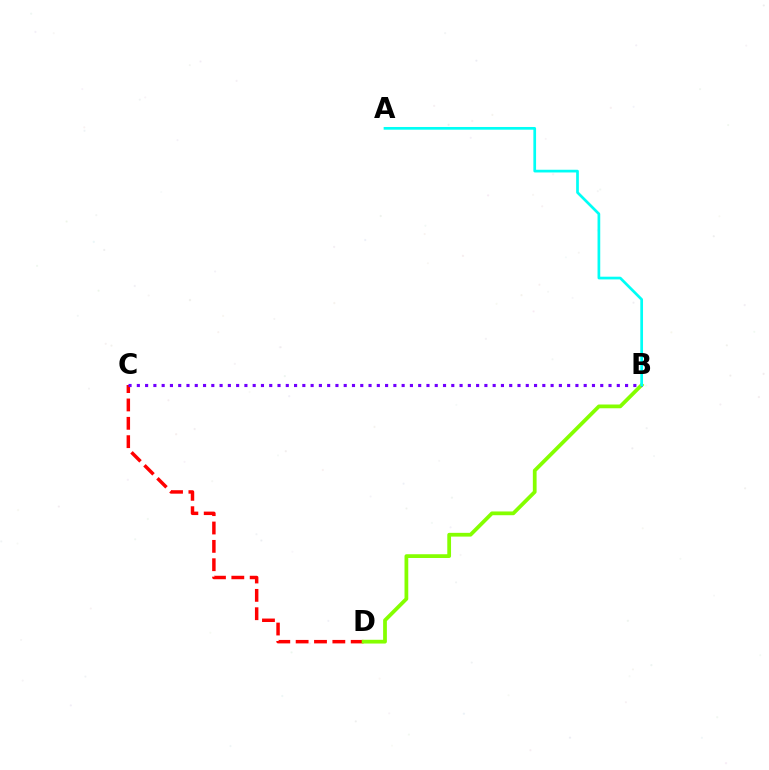{('C', 'D'): [{'color': '#ff0000', 'line_style': 'dashed', 'thickness': 2.49}], ('B', 'D'): [{'color': '#84ff00', 'line_style': 'solid', 'thickness': 2.7}], ('B', 'C'): [{'color': '#7200ff', 'line_style': 'dotted', 'thickness': 2.25}], ('A', 'B'): [{'color': '#00fff6', 'line_style': 'solid', 'thickness': 1.95}]}